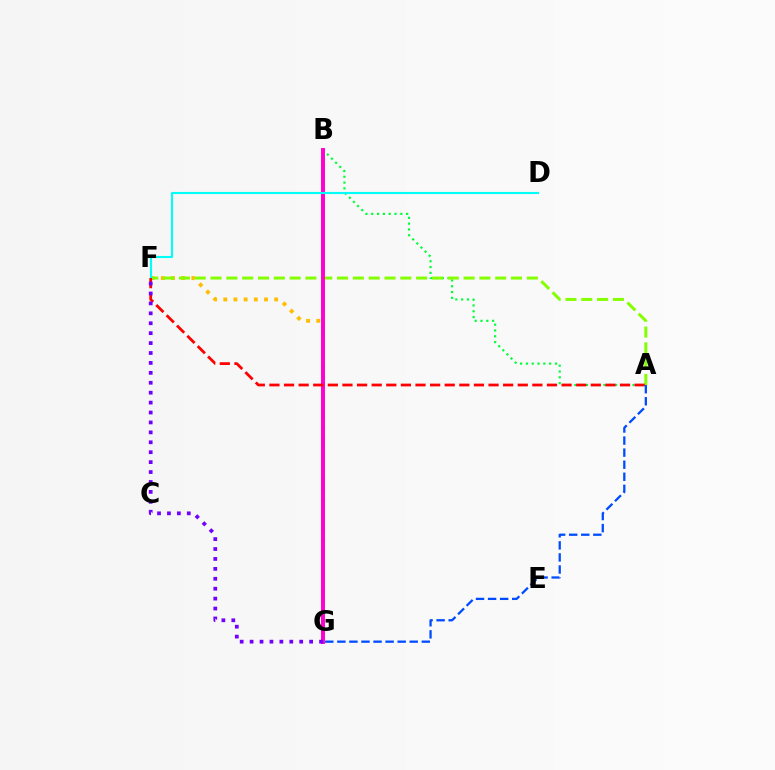{('A', 'B'): [{'color': '#00ff39', 'line_style': 'dotted', 'thickness': 1.58}], ('F', 'G'): [{'color': '#ffbd00', 'line_style': 'dotted', 'thickness': 2.77}, {'color': '#7200ff', 'line_style': 'dotted', 'thickness': 2.7}], ('A', 'F'): [{'color': '#84ff00', 'line_style': 'dashed', 'thickness': 2.15}, {'color': '#ff0000', 'line_style': 'dashed', 'thickness': 1.98}], ('B', 'G'): [{'color': '#ff00cf', 'line_style': 'solid', 'thickness': 2.83}], ('D', 'F'): [{'color': '#00fff6', 'line_style': 'solid', 'thickness': 1.52}], ('A', 'G'): [{'color': '#004bff', 'line_style': 'dashed', 'thickness': 1.64}]}